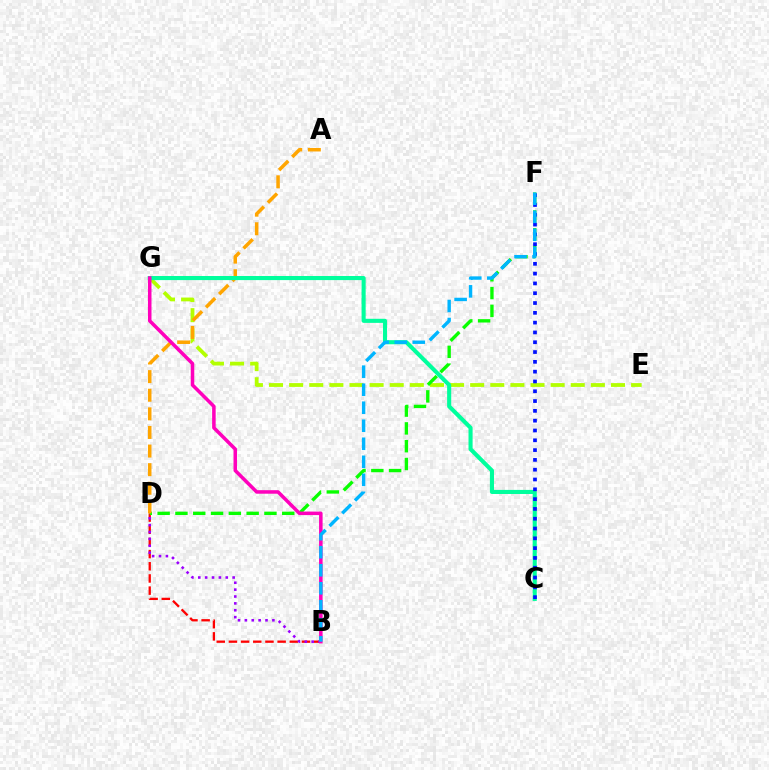{('E', 'G'): [{'color': '#b3ff00', 'line_style': 'dashed', 'thickness': 2.73}], ('B', 'D'): [{'color': '#ff0000', 'line_style': 'dashed', 'thickness': 1.65}, {'color': '#9b00ff', 'line_style': 'dotted', 'thickness': 1.87}], ('D', 'F'): [{'color': '#08ff00', 'line_style': 'dashed', 'thickness': 2.42}], ('A', 'D'): [{'color': '#ffa500', 'line_style': 'dashed', 'thickness': 2.53}], ('C', 'G'): [{'color': '#00ff9d', 'line_style': 'solid', 'thickness': 2.94}], ('C', 'F'): [{'color': '#0010ff', 'line_style': 'dotted', 'thickness': 2.66}], ('B', 'G'): [{'color': '#ff00bd', 'line_style': 'solid', 'thickness': 2.54}], ('B', 'F'): [{'color': '#00b5ff', 'line_style': 'dashed', 'thickness': 2.45}]}